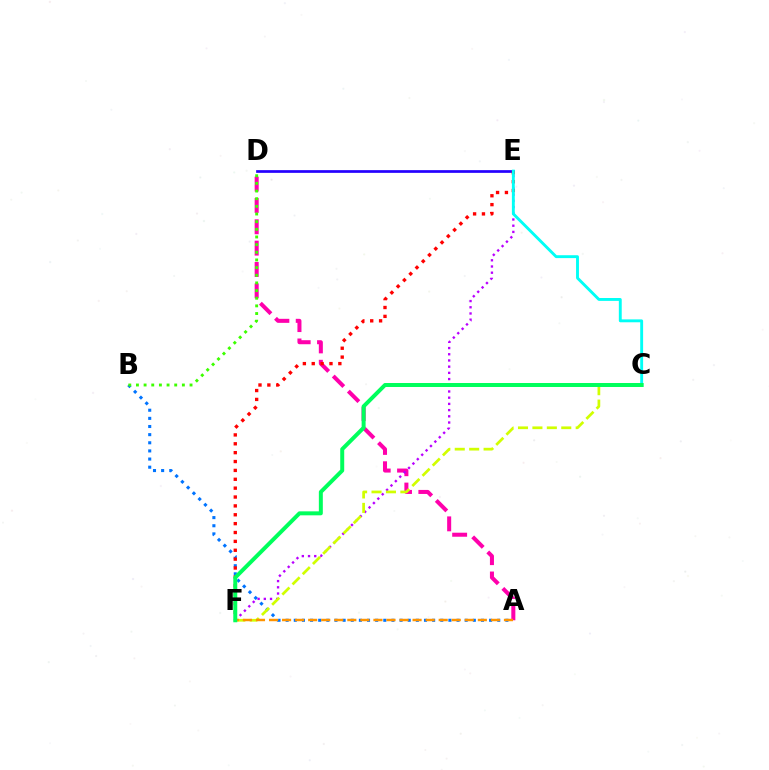{('D', 'E'): [{'color': '#2500ff', 'line_style': 'solid', 'thickness': 1.95}], ('A', 'B'): [{'color': '#0074ff', 'line_style': 'dotted', 'thickness': 2.21}], ('A', 'D'): [{'color': '#ff00ac', 'line_style': 'dashed', 'thickness': 2.9}], ('B', 'D'): [{'color': '#3dff00', 'line_style': 'dotted', 'thickness': 2.08}], ('E', 'F'): [{'color': '#b900ff', 'line_style': 'dotted', 'thickness': 1.69}, {'color': '#ff0000', 'line_style': 'dotted', 'thickness': 2.41}], ('C', 'F'): [{'color': '#d1ff00', 'line_style': 'dashed', 'thickness': 1.96}, {'color': '#00ff5c', 'line_style': 'solid', 'thickness': 2.86}], ('A', 'F'): [{'color': '#ff9400', 'line_style': 'dashed', 'thickness': 1.77}], ('C', 'E'): [{'color': '#00fff6', 'line_style': 'solid', 'thickness': 2.08}]}